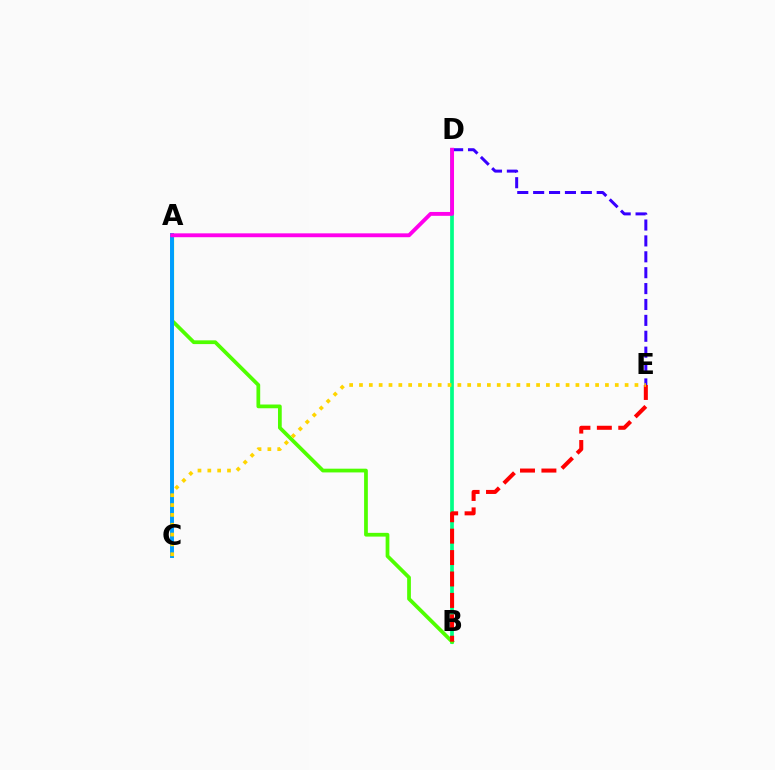{('B', 'D'): [{'color': '#00ff86', 'line_style': 'solid', 'thickness': 2.68}], ('A', 'B'): [{'color': '#4fff00', 'line_style': 'solid', 'thickness': 2.69}], ('D', 'E'): [{'color': '#3700ff', 'line_style': 'dashed', 'thickness': 2.16}], ('A', 'C'): [{'color': '#009eff', 'line_style': 'solid', 'thickness': 2.84}], ('B', 'E'): [{'color': '#ff0000', 'line_style': 'dashed', 'thickness': 2.91}], ('A', 'D'): [{'color': '#ff00ed', 'line_style': 'solid', 'thickness': 2.79}], ('C', 'E'): [{'color': '#ffd500', 'line_style': 'dotted', 'thickness': 2.67}]}